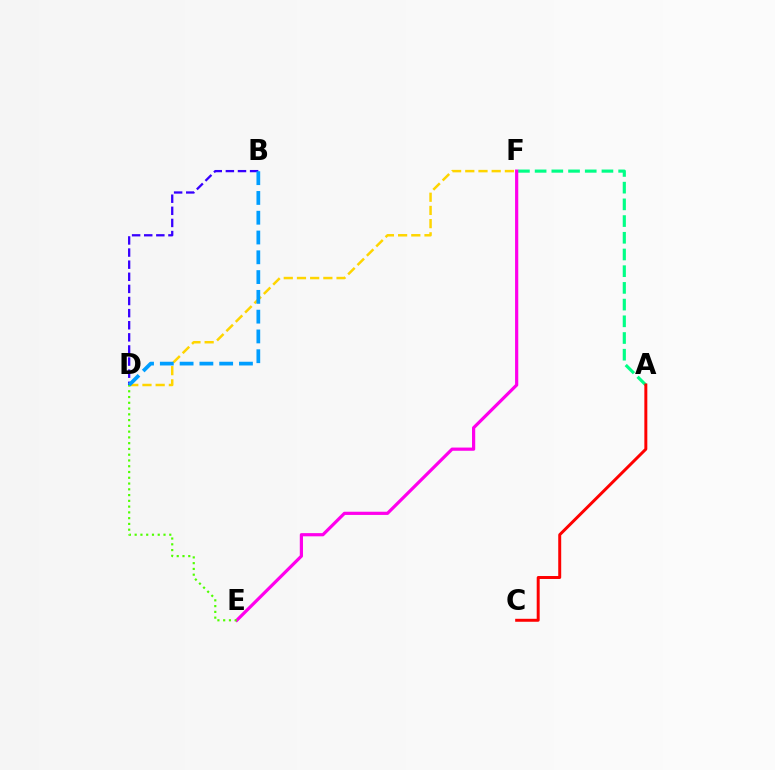{('A', 'F'): [{'color': '#00ff86', 'line_style': 'dashed', 'thickness': 2.27}], ('D', 'F'): [{'color': '#ffd500', 'line_style': 'dashed', 'thickness': 1.79}], ('A', 'C'): [{'color': '#ff0000', 'line_style': 'solid', 'thickness': 2.13}], ('B', 'D'): [{'color': '#3700ff', 'line_style': 'dashed', 'thickness': 1.65}, {'color': '#009eff', 'line_style': 'dashed', 'thickness': 2.69}], ('E', 'F'): [{'color': '#ff00ed', 'line_style': 'solid', 'thickness': 2.3}], ('D', 'E'): [{'color': '#4fff00', 'line_style': 'dotted', 'thickness': 1.57}]}